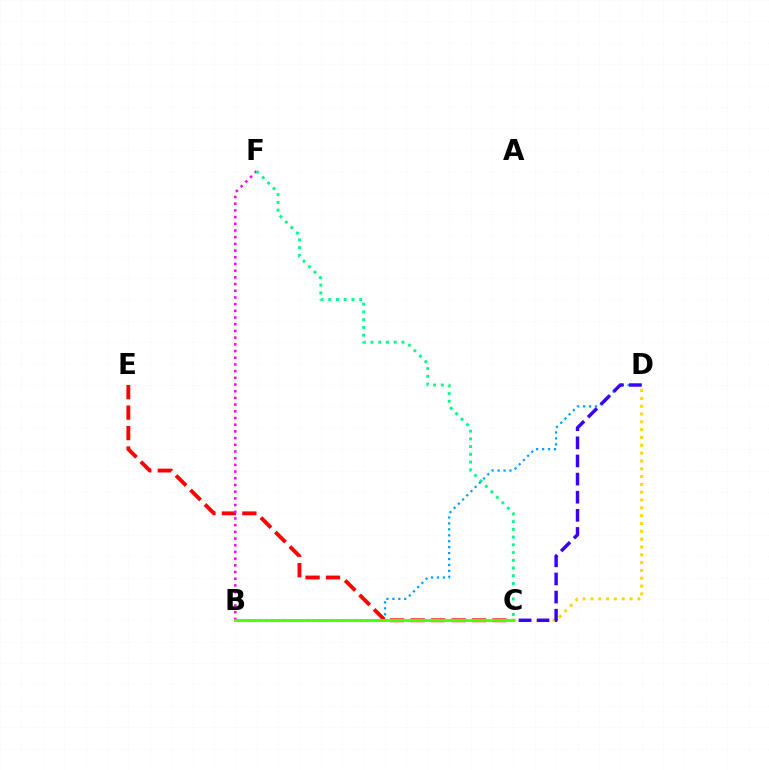{('C', 'E'): [{'color': '#ff0000', 'line_style': 'dashed', 'thickness': 2.78}], ('B', 'F'): [{'color': '#ff00ed', 'line_style': 'dotted', 'thickness': 1.82}], ('C', 'F'): [{'color': '#00ff86', 'line_style': 'dotted', 'thickness': 2.1}], ('B', 'D'): [{'color': '#009eff', 'line_style': 'dotted', 'thickness': 1.61}], ('C', 'D'): [{'color': '#ffd500', 'line_style': 'dotted', 'thickness': 2.12}, {'color': '#3700ff', 'line_style': 'dashed', 'thickness': 2.46}], ('B', 'C'): [{'color': '#4fff00', 'line_style': 'solid', 'thickness': 2.08}]}